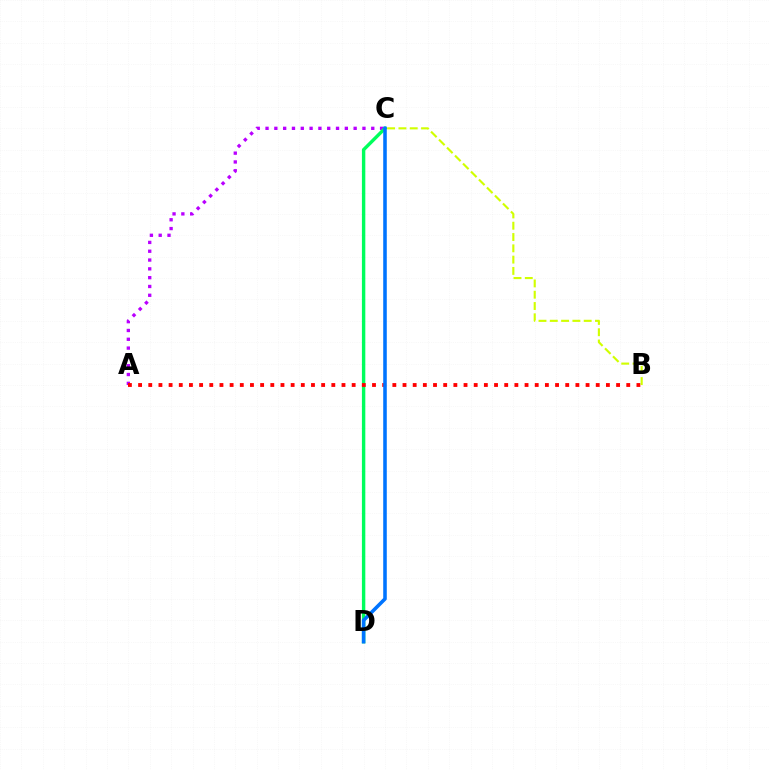{('A', 'C'): [{'color': '#b900ff', 'line_style': 'dotted', 'thickness': 2.39}], ('C', 'D'): [{'color': '#00ff5c', 'line_style': 'solid', 'thickness': 2.45}, {'color': '#0074ff', 'line_style': 'solid', 'thickness': 2.57}], ('A', 'B'): [{'color': '#ff0000', 'line_style': 'dotted', 'thickness': 2.76}], ('B', 'C'): [{'color': '#d1ff00', 'line_style': 'dashed', 'thickness': 1.53}]}